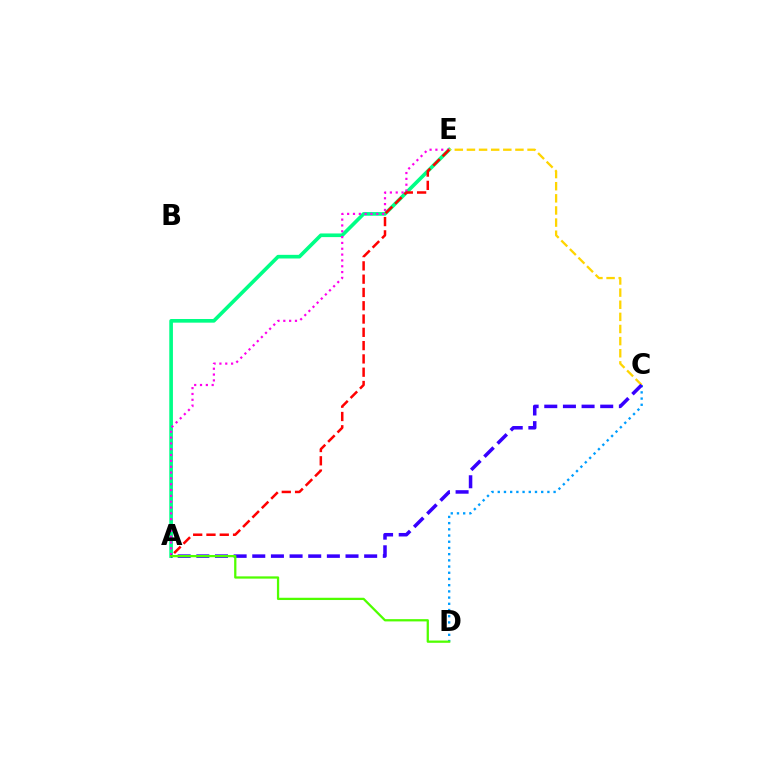{('A', 'E'): [{'color': '#00ff86', 'line_style': 'solid', 'thickness': 2.63}, {'color': '#ff00ed', 'line_style': 'dotted', 'thickness': 1.58}, {'color': '#ff0000', 'line_style': 'dashed', 'thickness': 1.81}], ('C', 'E'): [{'color': '#ffd500', 'line_style': 'dashed', 'thickness': 1.65}], ('C', 'D'): [{'color': '#009eff', 'line_style': 'dotted', 'thickness': 1.69}], ('A', 'C'): [{'color': '#3700ff', 'line_style': 'dashed', 'thickness': 2.53}], ('A', 'D'): [{'color': '#4fff00', 'line_style': 'solid', 'thickness': 1.63}]}